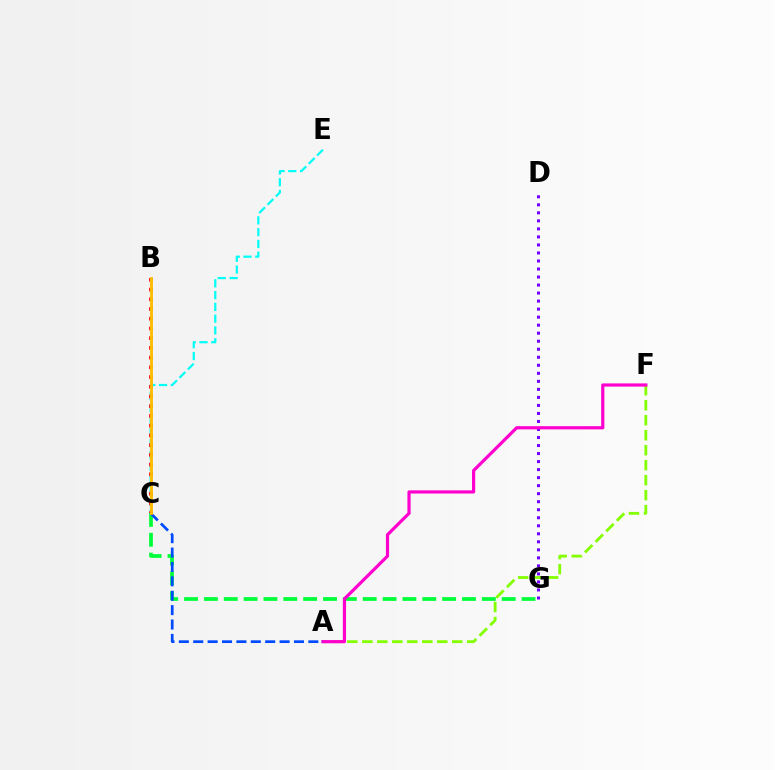{('C', 'G'): [{'color': '#00ff39', 'line_style': 'dashed', 'thickness': 2.7}], ('C', 'E'): [{'color': '#00fff6', 'line_style': 'dashed', 'thickness': 1.6}], ('A', 'F'): [{'color': '#84ff00', 'line_style': 'dashed', 'thickness': 2.04}, {'color': '#ff00cf', 'line_style': 'solid', 'thickness': 2.3}], ('D', 'G'): [{'color': '#7200ff', 'line_style': 'dotted', 'thickness': 2.18}], ('B', 'C'): [{'color': '#ff0000', 'line_style': 'dotted', 'thickness': 2.64}, {'color': '#ffbd00', 'line_style': 'solid', 'thickness': 2.06}], ('A', 'C'): [{'color': '#004bff', 'line_style': 'dashed', 'thickness': 1.95}]}